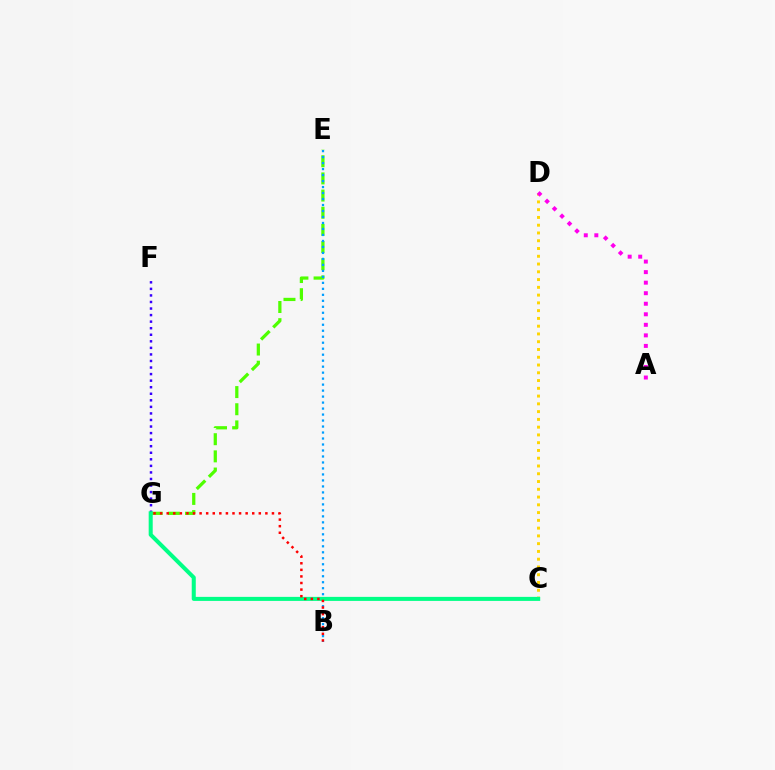{('F', 'G'): [{'color': '#3700ff', 'line_style': 'dotted', 'thickness': 1.78}], ('C', 'D'): [{'color': '#ffd500', 'line_style': 'dotted', 'thickness': 2.11}], ('E', 'G'): [{'color': '#4fff00', 'line_style': 'dashed', 'thickness': 2.33}], ('B', 'E'): [{'color': '#009eff', 'line_style': 'dotted', 'thickness': 1.63}], ('C', 'G'): [{'color': '#00ff86', 'line_style': 'solid', 'thickness': 2.91}], ('A', 'D'): [{'color': '#ff00ed', 'line_style': 'dotted', 'thickness': 2.86}], ('B', 'G'): [{'color': '#ff0000', 'line_style': 'dotted', 'thickness': 1.79}]}